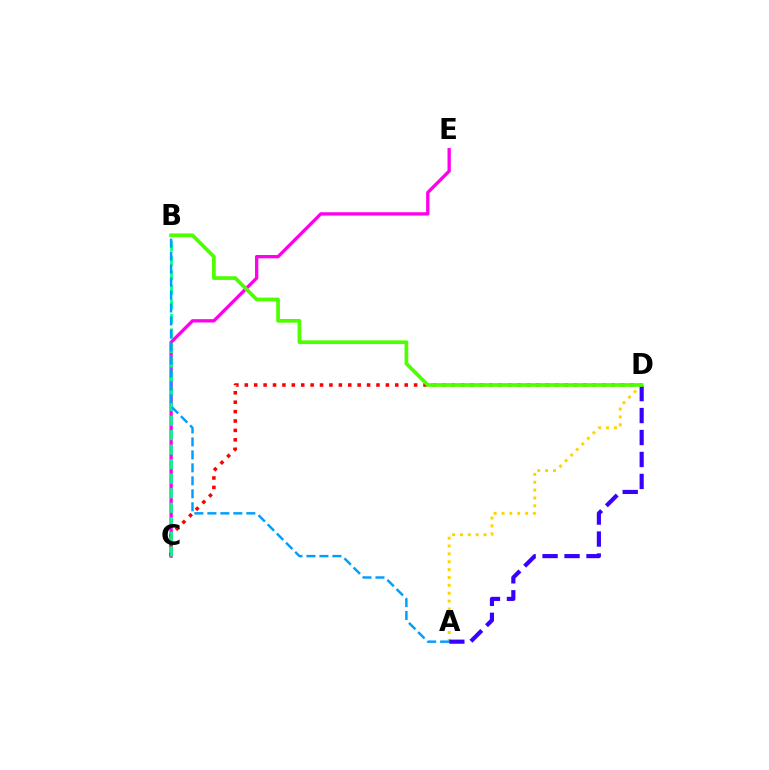{('A', 'D'): [{'color': '#ffd500', 'line_style': 'dotted', 'thickness': 2.14}, {'color': '#3700ff', 'line_style': 'dashed', 'thickness': 2.98}], ('C', 'E'): [{'color': '#ff00ed', 'line_style': 'solid', 'thickness': 2.39}], ('C', 'D'): [{'color': '#ff0000', 'line_style': 'dotted', 'thickness': 2.56}], ('B', 'C'): [{'color': '#00ff86', 'line_style': 'dashed', 'thickness': 1.97}], ('A', 'B'): [{'color': '#009eff', 'line_style': 'dashed', 'thickness': 1.76}], ('B', 'D'): [{'color': '#4fff00', 'line_style': 'solid', 'thickness': 2.68}]}